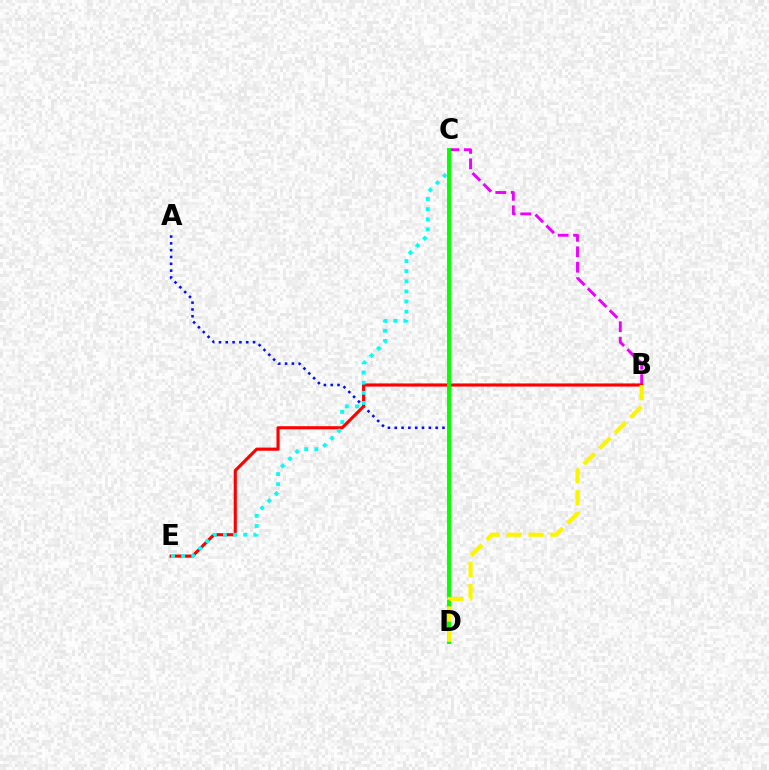{('A', 'D'): [{'color': '#0010ff', 'line_style': 'dotted', 'thickness': 1.85}], ('B', 'C'): [{'color': '#ee00ff', 'line_style': 'dashed', 'thickness': 2.1}], ('B', 'E'): [{'color': '#ff0000', 'line_style': 'solid', 'thickness': 2.25}], ('C', 'E'): [{'color': '#00fff6', 'line_style': 'dotted', 'thickness': 2.75}], ('C', 'D'): [{'color': '#08ff00', 'line_style': 'solid', 'thickness': 2.82}], ('B', 'D'): [{'color': '#fcf500', 'line_style': 'dashed', 'thickness': 2.98}]}